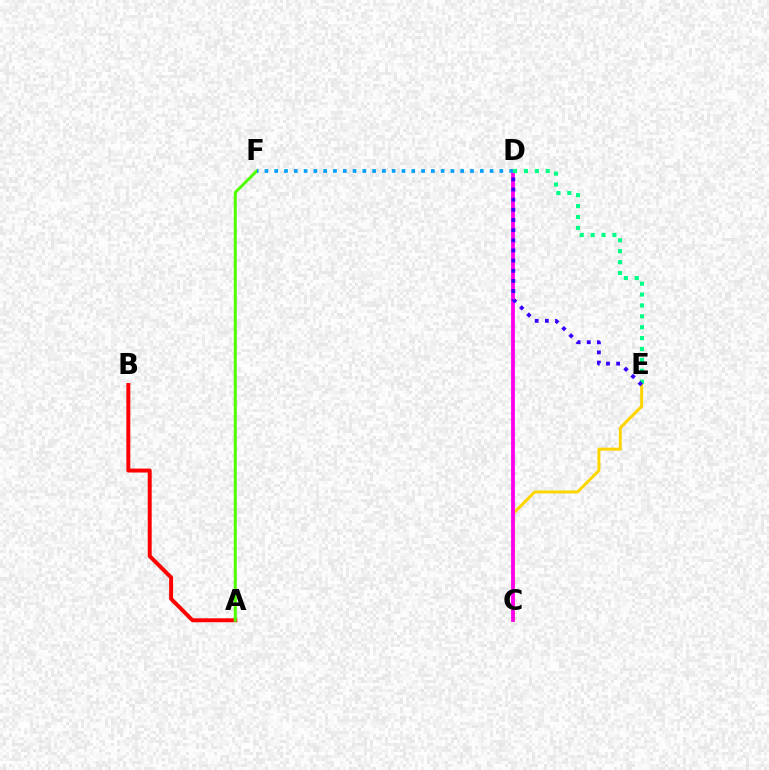{('C', 'E'): [{'color': '#ffd500', 'line_style': 'solid', 'thickness': 2.15}], ('C', 'D'): [{'color': '#ff00ed', 'line_style': 'solid', 'thickness': 2.75}], ('D', 'E'): [{'color': '#00ff86', 'line_style': 'dotted', 'thickness': 2.96}, {'color': '#3700ff', 'line_style': 'dotted', 'thickness': 2.76}], ('A', 'B'): [{'color': '#ff0000', 'line_style': 'solid', 'thickness': 2.84}], ('A', 'F'): [{'color': '#4fff00', 'line_style': 'solid', 'thickness': 2.14}], ('D', 'F'): [{'color': '#009eff', 'line_style': 'dotted', 'thickness': 2.66}]}